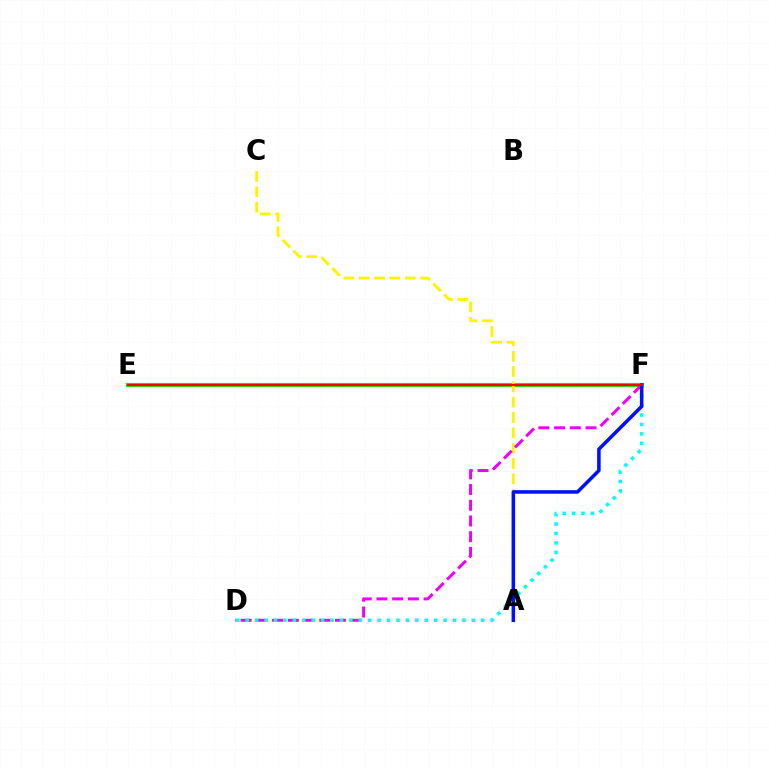{('E', 'F'): [{'color': '#08ff00', 'line_style': 'solid', 'thickness': 2.97}, {'color': '#ff0000', 'line_style': 'solid', 'thickness': 1.68}], ('A', 'C'): [{'color': '#fcf500', 'line_style': 'dashed', 'thickness': 2.08}], ('D', 'F'): [{'color': '#ee00ff', 'line_style': 'dashed', 'thickness': 2.14}, {'color': '#00fff6', 'line_style': 'dotted', 'thickness': 2.56}], ('A', 'F'): [{'color': '#0010ff', 'line_style': 'solid', 'thickness': 2.54}]}